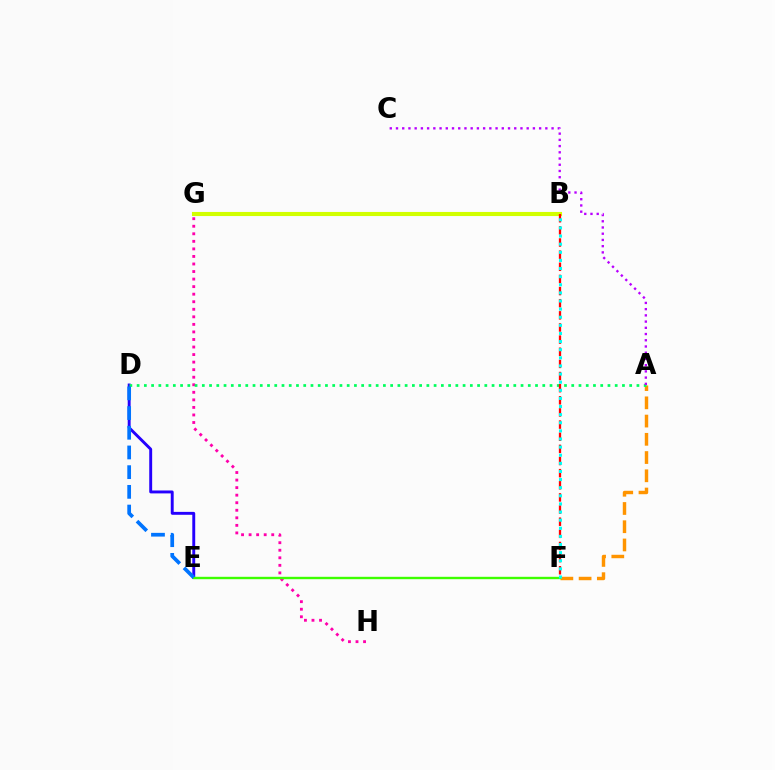{('G', 'H'): [{'color': '#ff00ac', 'line_style': 'dotted', 'thickness': 2.05}], ('D', 'E'): [{'color': '#2500ff', 'line_style': 'solid', 'thickness': 2.1}, {'color': '#0074ff', 'line_style': 'dashed', 'thickness': 2.68}], ('A', 'F'): [{'color': '#ff9400', 'line_style': 'dashed', 'thickness': 2.48}], ('A', 'D'): [{'color': '#00ff5c', 'line_style': 'dotted', 'thickness': 1.97}], ('E', 'F'): [{'color': '#3dff00', 'line_style': 'solid', 'thickness': 1.72}], ('B', 'G'): [{'color': '#d1ff00', 'line_style': 'solid', 'thickness': 2.95}], ('B', 'F'): [{'color': '#ff0000', 'line_style': 'dashed', 'thickness': 1.65}, {'color': '#00fff6', 'line_style': 'dotted', 'thickness': 2.21}], ('A', 'C'): [{'color': '#b900ff', 'line_style': 'dotted', 'thickness': 1.69}]}